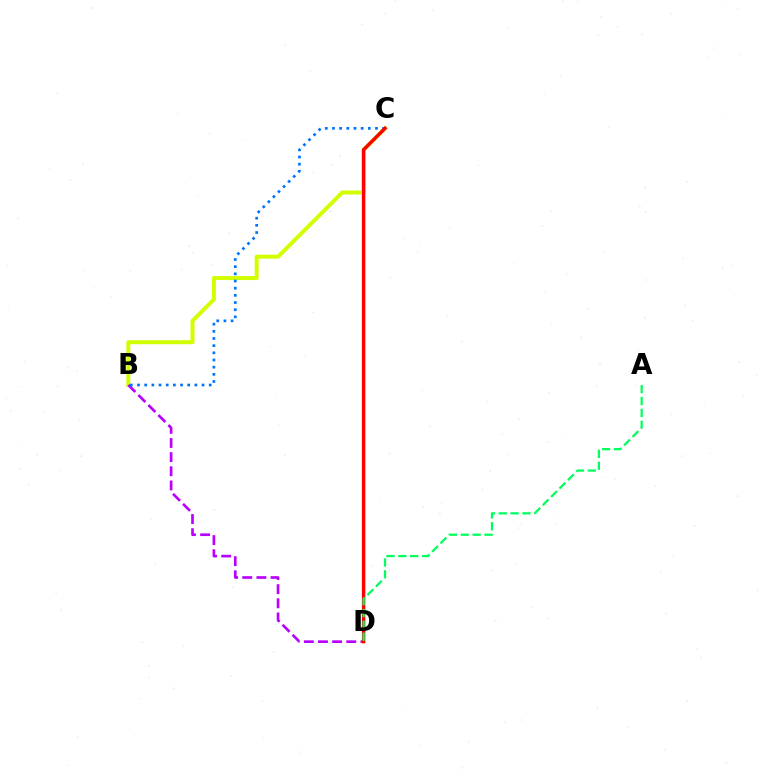{('B', 'C'): [{'color': '#d1ff00', 'line_style': 'solid', 'thickness': 2.87}, {'color': '#0074ff', 'line_style': 'dotted', 'thickness': 1.95}], ('B', 'D'): [{'color': '#b900ff', 'line_style': 'dashed', 'thickness': 1.92}], ('C', 'D'): [{'color': '#ff0000', 'line_style': 'solid', 'thickness': 2.47}], ('A', 'D'): [{'color': '#00ff5c', 'line_style': 'dashed', 'thickness': 1.61}]}